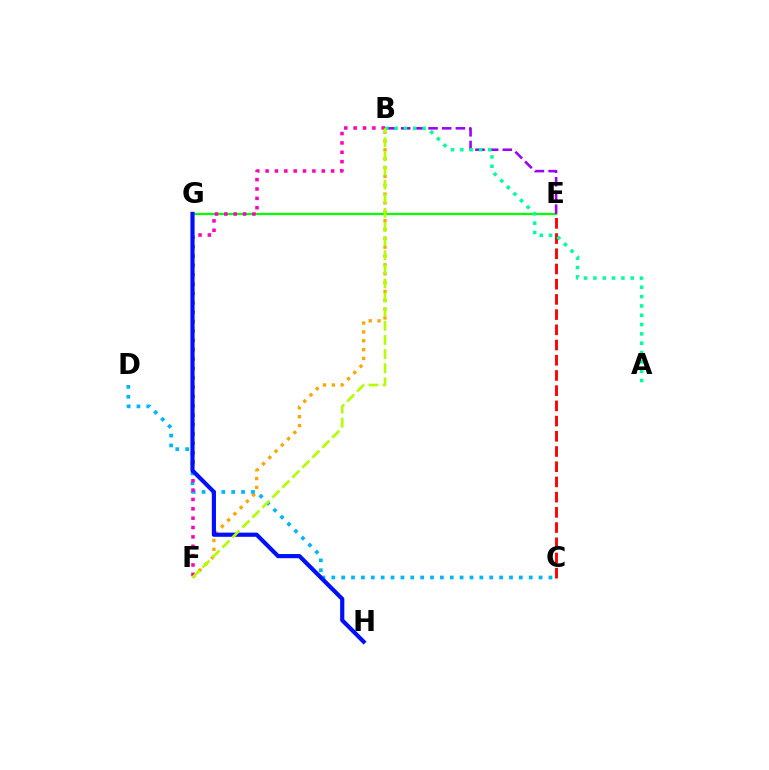{('E', 'G'): [{'color': '#08ff00', 'line_style': 'solid', 'thickness': 1.6}], ('B', 'F'): [{'color': '#ffa500', 'line_style': 'dotted', 'thickness': 2.4}, {'color': '#ff00bd', 'line_style': 'dotted', 'thickness': 2.54}, {'color': '#b3ff00', 'line_style': 'dashed', 'thickness': 1.92}], ('C', 'E'): [{'color': '#ff0000', 'line_style': 'dashed', 'thickness': 2.07}], ('C', 'D'): [{'color': '#00b5ff', 'line_style': 'dotted', 'thickness': 2.68}], ('B', 'E'): [{'color': '#9b00ff', 'line_style': 'dashed', 'thickness': 1.86}], ('A', 'B'): [{'color': '#00ff9d', 'line_style': 'dotted', 'thickness': 2.53}], ('G', 'H'): [{'color': '#0010ff', 'line_style': 'solid', 'thickness': 3.0}]}